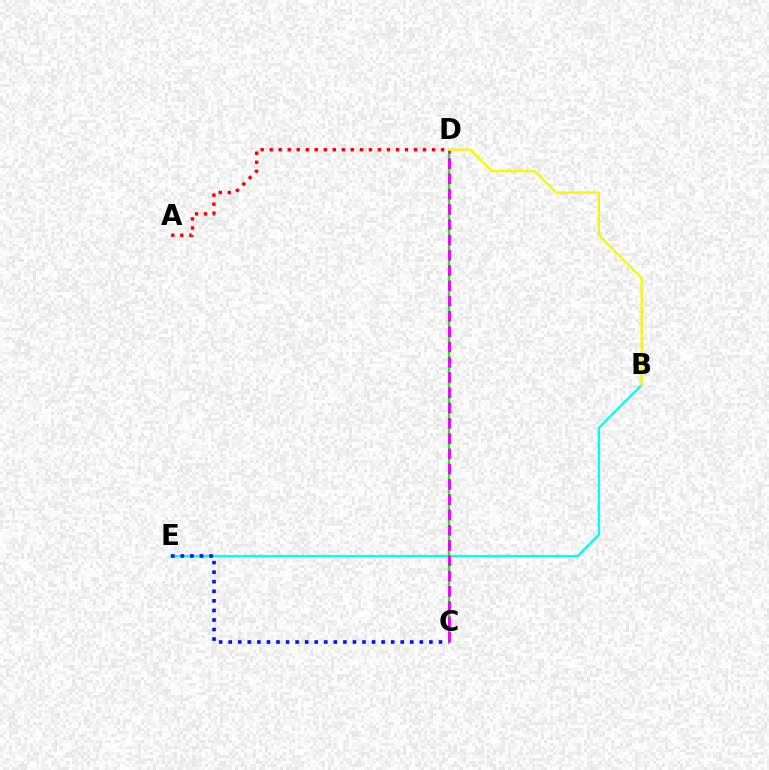{('A', 'D'): [{'color': '#ff0000', 'line_style': 'dotted', 'thickness': 2.45}], ('B', 'E'): [{'color': '#00fff6', 'line_style': 'solid', 'thickness': 1.71}], ('C', 'E'): [{'color': '#0010ff', 'line_style': 'dotted', 'thickness': 2.6}], ('C', 'D'): [{'color': '#08ff00', 'line_style': 'solid', 'thickness': 1.59}, {'color': '#ee00ff', 'line_style': 'dashed', 'thickness': 2.08}], ('B', 'D'): [{'color': '#fcf500', 'line_style': 'solid', 'thickness': 1.64}]}